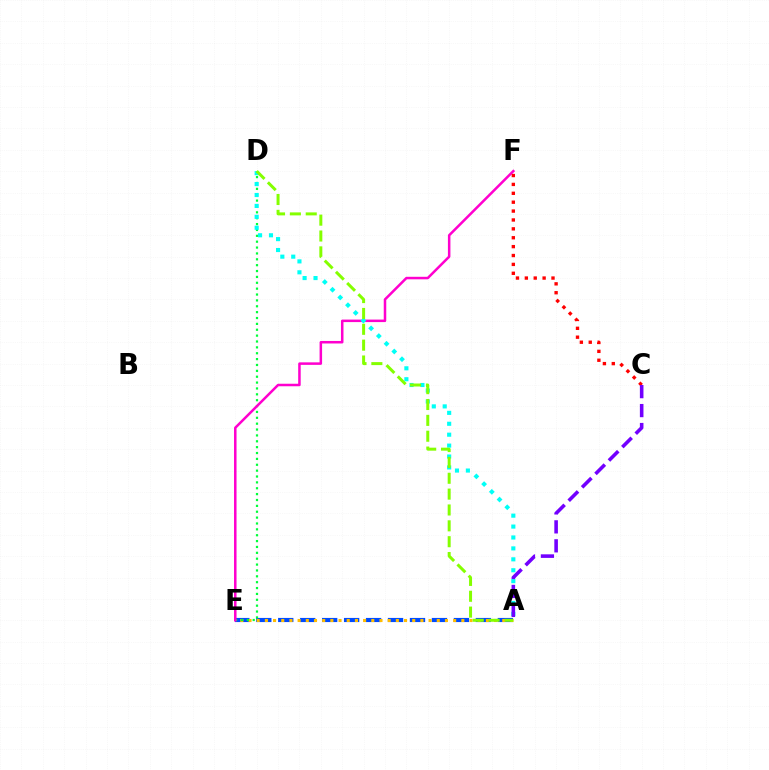{('A', 'E'): [{'color': '#004bff', 'line_style': 'dashed', 'thickness': 2.98}, {'color': '#ffbd00', 'line_style': 'dotted', 'thickness': 2.22}], ('D', 'E'): [{'color': '#00ff39', 'line_style': 'dotted', 'thickness': 1.6}], ('E', 'F'): [{'color': '#ff00cf', 'line_style': 'solid', 'thickness': 1.81}], ('C', 'F'): [{'color': '#ff0000', 'line_style': 'dotted', 'thickness': 2.41}], ('A', 'D'): [{'color': '#00fff6', 'line_style': 'dotted', 'thickness': 2.97}, {'color': '#84ff00', 'line_style': 'dashed', 'thickness': 2.15}], ('A', 'C'): [{'color': '#7200ff', 'line_style': 'dashed', 'thickness': 2.58}]}